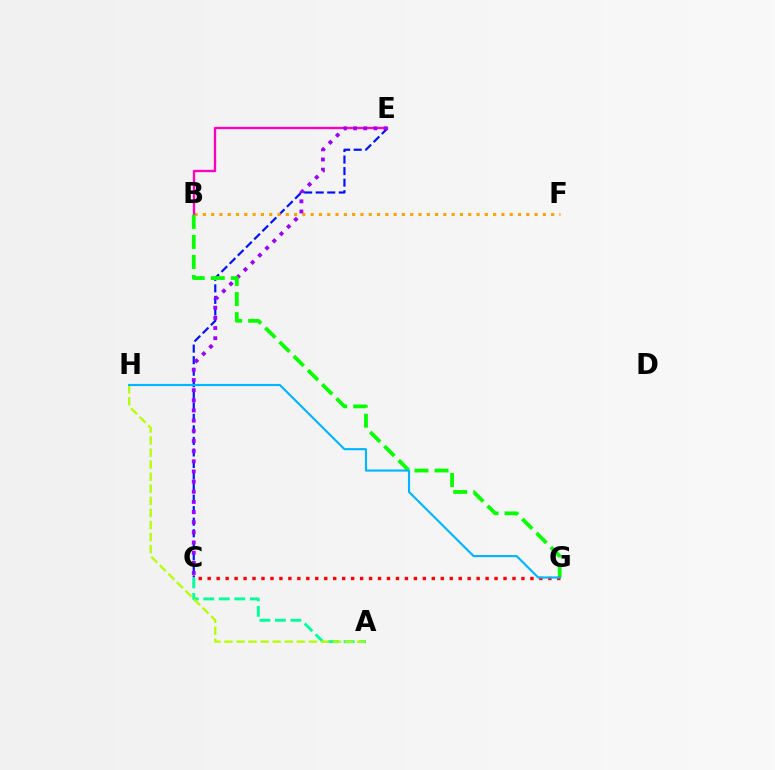{('C', 'E'): [{'color': '#0010ff', 'line_style': 'dashed', 'thickness': 1.57}, {'color': '#9b00ff', 'line_style': 'dotted', 'thickness': 2.76}], ('B', 'F'): [{'color': '#ffa500', 'line_style': 'dotted', 'thickness': 2.25}], ('B', 'E'): [{'color': '#ff00bd', 'line_style': 'solid', 'thickness': 1.7}], ('A', 'C'): [{'color': '#00ff9d', 'line_style': 'dashed', 'thickness': 2.11}], ('B', 'G'): [{'color': '#08ff00', 'line_style': 'dashed', 'thickness': 2.72}], ('A', 'H'): [{'color': '#b3ff00', 'line_style': 'dashed', 'thickness': 1.64}], ('C', 'G'): [{'color': '#ff0000', 'line_style': 'dotted', 'thickness': 2.44}], ('G', 'H'): [{'color': '#00b5ff', 'line_style': 'solid', 'thickness': 1.54}]}